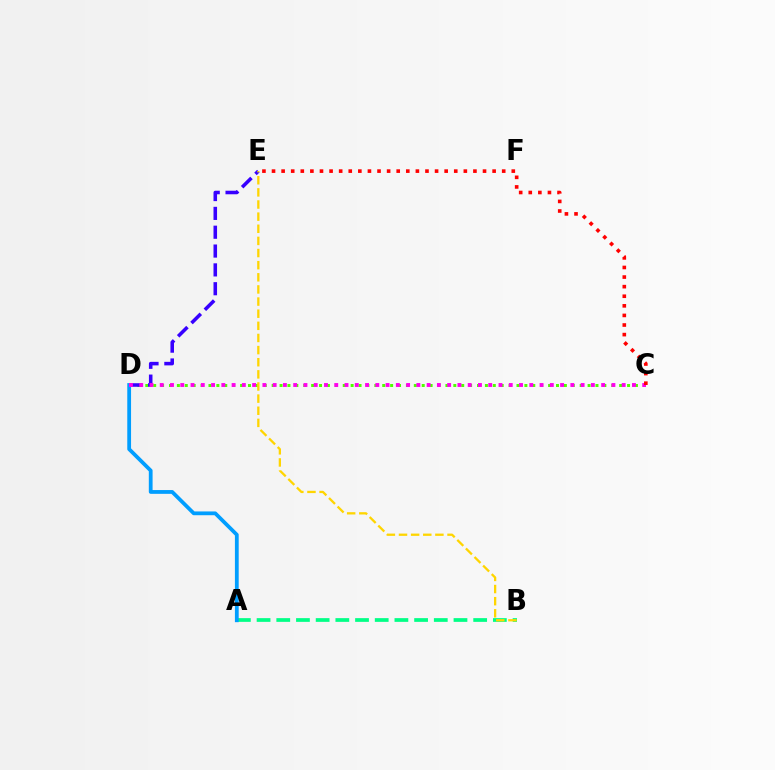{('C', 'D'): [{'color': '#4fff00', 'line_style': 'dotted', 'thickness': 2.15}, {'color': '#ff00ed', 'line_style': 'dotted', 'thickness': 2.79}], ('D', 'E'): [{'color': '#3700ff', 'line_style': 'dashed', 'thickness': 2.56}], ('A', 'B'): [{'color': '#00ff86', 'line_style': 'dashed', 'thickness': 2.68}], ('A', 'D'): [{'color': '#009eff', 'line_style': 'solid', 'thickness': 2.72}], ('C', 'E'): [{'color': '#ff0000', 'line_style': 'dotted', 'thickness': 2.61}], ('B', 'E'): [{'color': '#ffd500', 'line_style': 'dashed', 'thickness': 1.65}]}